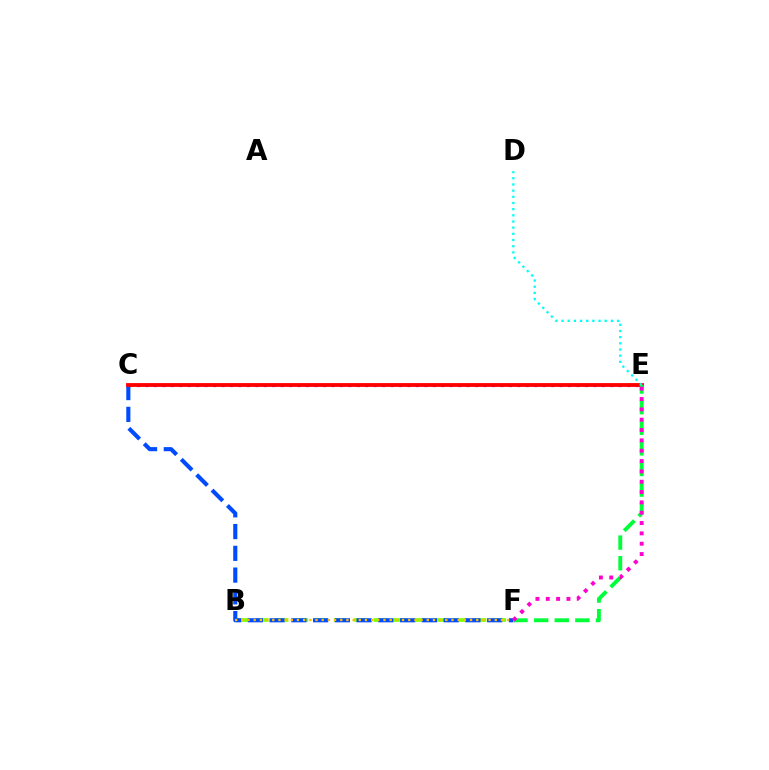{('B', 'F'): [{'color': '#84ff00', 'line_style': 'dashed', 'thickness': 2.69}, {'color': '#ffbd00', 'line_style': 'dotted', 'thickness': 1.68}], ('C', 'E'): [{'color': '#7200ff', 'line_style': 'dotted', 'thickness': 2.3}, {'color': '#ff0000', 'line_style': 'solid', 'thickness': 2.75}], ('C', 'F'): [{'color': '#004bff', 'line_style': 'dashed', 'thickness': 2.96}], ('E', 'F'): [{'color': '#00ff39', 'line_style': 'dashed', 'thickness': 2.8}, {'color': '#ff00cf', 'line_style': 'dotted', 'thickness': 2.81}], ('D', 'E'): [{'color': '#00fff6', 'line_style': 'dotted', 'thickness': 1.68}]}